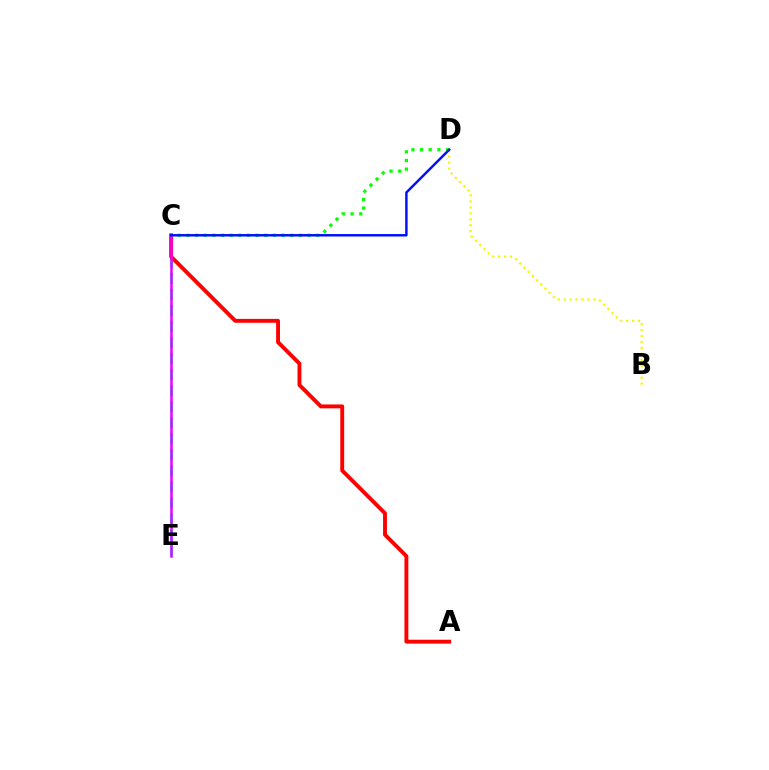{('C', 'E'): [{'color': '#00fff6', 'line_style': 'dashed', 'thickness': 2.18}, {'color': '#ee00ff', 'line_style': 'solid', 'thickness': 1.81}], ('B', 'D'): [{'color': '#fcf500', 'line_style': 'dotted', 'thickness': 1.62}], ('A', 'C'): [{'color': '#ff0000', 'line_style': 'solid', 'thickness': 2.8}], ('C', 'D'): [{'color': '#08ff00', 'line_style': 'dotted', 'thickness': 2.35}, {'color': '#0010ff', 'line_style': 'solid', 'thickness': 1.77}]}